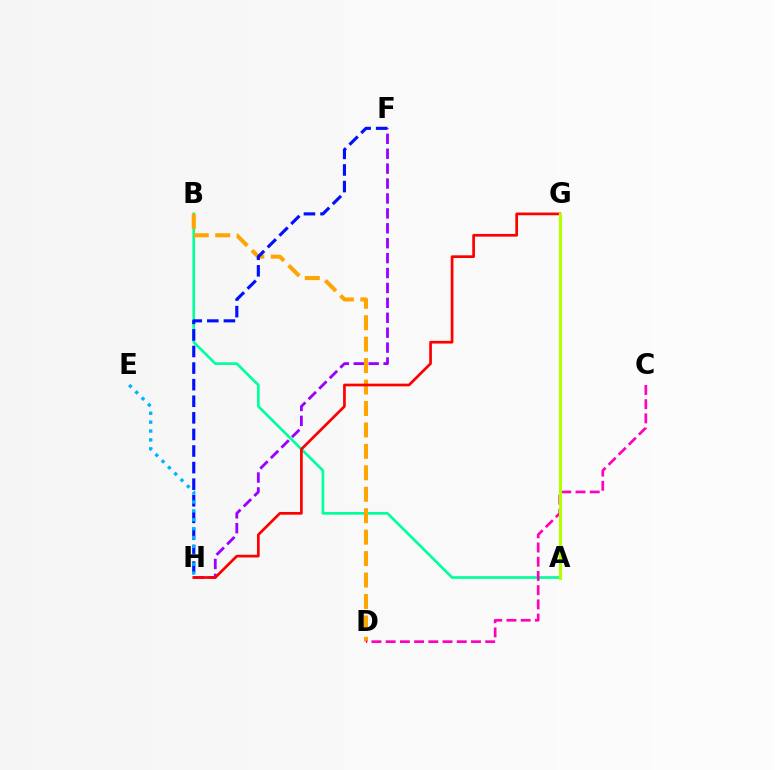{('A', 'B'): [{'color': '#00ff9d', 'line_style': 'solid', 'thickness': 1.93}], ('F', 'H'): [{'color': '#9b00ff', 'line_style': 'dashed', 'thickness': 2.03}, {'color': '#0010ff', 'line_style': 'dashed', 'thickness': 2.25}], ('B', 'D'): [{'color': '#ffa500', 'line_style': 'dashed', 'thickness': 2.91}], ('G', 'H'): [{'color': '#ff0000', 'line_style': 'solid', 'thickness': 1.95}], ('C', 'D'): [{'color': '#ff00bd', 'line_style': 'dashed', 'thickness': 1.93}], ('E', 'H'): [{'color': '#00b5ff', 'line_style': 'dotted', 'thickness': 2.41}], ('A', 'G'): [{'color': '#08ff00', 'line_style': 'dashed', 'thickness': 2.15}, {'color': '#b3ff00', 'line_style': 'solid', 'thickness': 2.27}]}